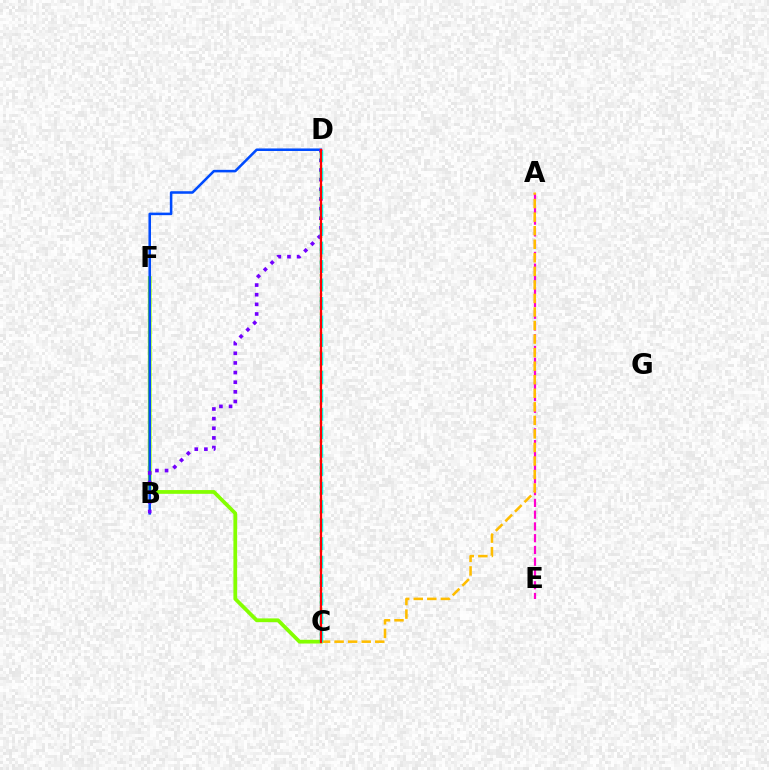{('C', 'F'): [{'color': '#84ff00', 'line_style': 'solid', 'thickness': 2.7}], ('A', 'E'): [{'color': '#ff00cf', 'line_style': 'dashed', 'thickness': 1.6}], ('B', 'D'): [{'color': '#004bff', 'line_style': 'solid', 'thickness': 1.83}, {'color': '#7200ff', 'line_style': 'dotted', 'thickness': 2.62}], ('A', 'C'): [{'color': '#ffbd00', 'line_style': 'dashed', 'thickness': 1.84}], ('C', 'D'): [{'color': '#00fff6', 'line_style': 'dashed', 'thickness': 2.51}, {'color': '#00ff39', 'line_style': 'dotted', 'thickness': 1.74}, {'color': '#ff0000', 'line_style': 'solid', 'thickness': 1.61}]}